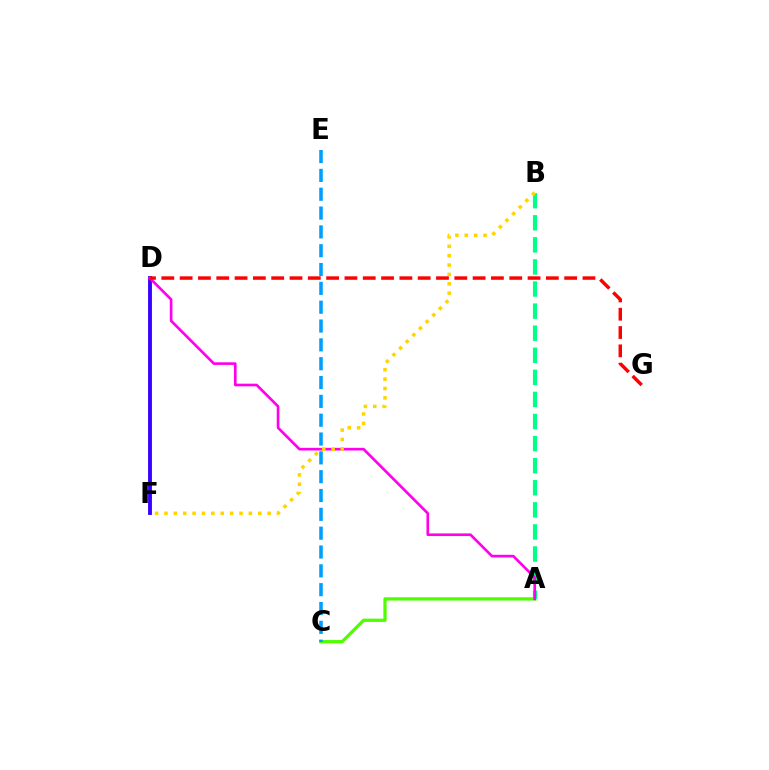{('D', 'F'): [{'color': '#3700ff', 'line_style': 'solid', 'thickness': 2.77}], ('A', 'C'): [{'color': '#4fff00', 'line_style': 'solid', 'thickness': 2.36}], ('A', 'B'): [{'color': '#00ff86', 'line_style': 'dashed', 'thickness': 3.0}], ('A', 'D'): [{'color': '#ff00ed', 'line_style': 'solid', 'thickness': 1.91}], ('B', 'F'): [{'color': '#ffd500', 'line_style': 'dotted', 'thickness': 2.55}], ('C', 'E'): [{'color': '#009eff', 'line_style': 'dashed', 'thickness': 2.56}], ('D', 'G'): [{'color': '#ff0000', 'line_style': 'dashed', 'thickness': 2.49}]}